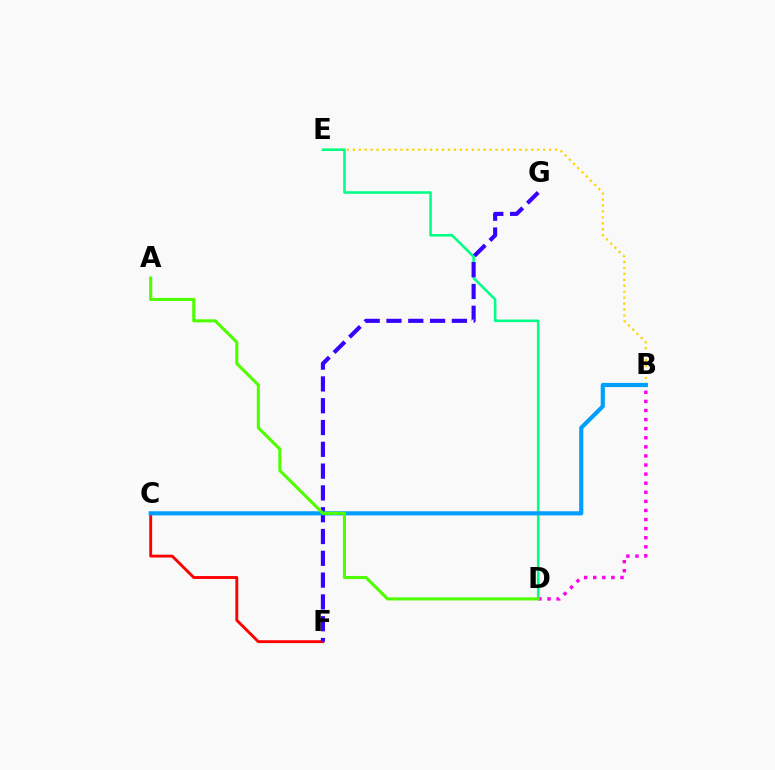{('C', 'F'): [{'color': '#ff0000', 'line_style': 'solid', 'thickness': 2.07}], ('B', 'E'): [{'color': '#ffd500', 'line_style': 'dotted', 'thickness': 1.62}], ('D', 'E'): [{'color': '#00ff86', 'line_style': 'solid', 'thickness': 1.85}], ('F', 'G'): [{'color': '#3700ff', 'line_style': 'dashed', 'thickness': 2.96}], ('B', 'D'): [{'color': '#ff00ed', 'line_style': 'dotted', 'thickness': 2.47}], ('B', 'C'): [{'color': '#009eff', 'line_style': 'solid', 'thickness': 2.98}], ('A', 'D'): [{'color': '#4fff00', 'line_style': 'solid', 'thickness': 2.23}]}